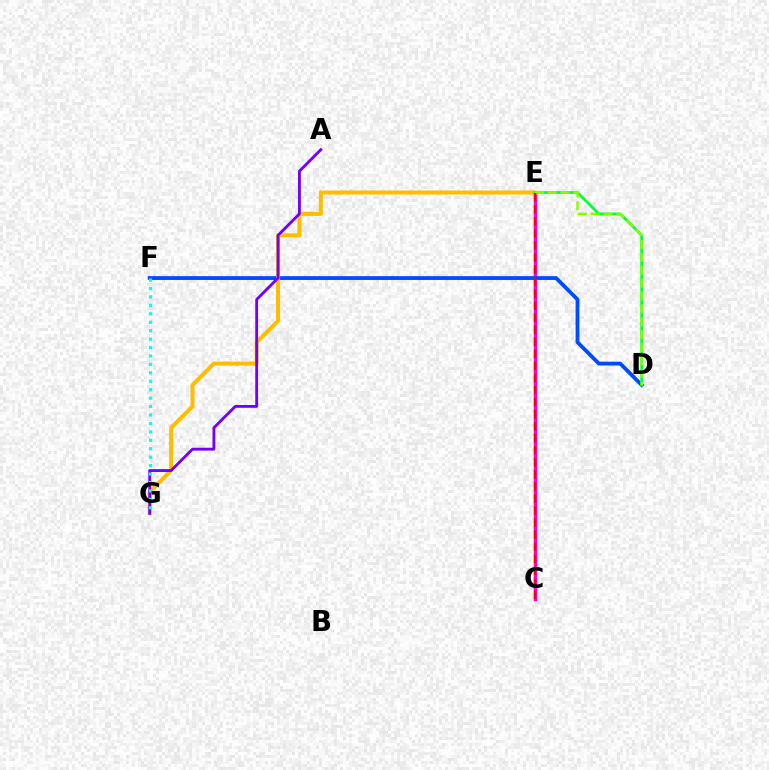{('C', 'E'): [{'color': '#ff00cf', 'line_style': 'solid', 'thickness': 2.5}, {'color': '#ff0000', 'line_style': 'dashed', 'thickness': 1.64}], ('D', 'F'): [{'color': '#004bff', 'line_style': 'solid', 'thickness': 2.75}], ('E', 'G'): [{'color': '#ffbd00', 'line_style': 'solid', 'thickness': 2.88}], ('D', 'E'): [{'color': '#00ff39', 'line_style': 'solid', 'thickness': 1.99}, {'color': '#84ff00', 'line_style': 'dashed', 'thickness': 1.75}], ('A', 'G'): [{'color': '#7200ff', 'line_style': 'solid', 'thickness': 2.04}], ('F', 'G'): [{'color': '#00fff6', 'line_style': 'dotted', 'thickness': 2.29}]}